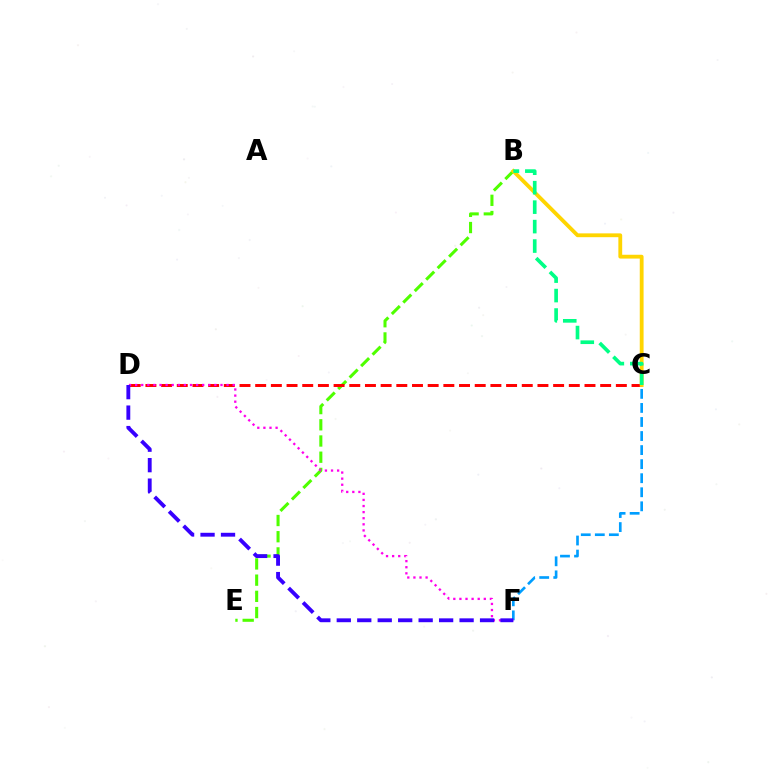{('C', 'F'): [{'color': '#009eff', 'line_style': 'dashed', 'thickness': 1.91}], ('B', 'E'): [{'color': '#4fff00', 'line_style': 'dashed', 'thickness': 2.2}], ('C', 'D'): [{'color': '#ff0000', 'line_style': 'dashed', 'thickness': 2.13}], ('B', 'C'): [{'color': '#ffd500', 'line_style': 'solid', 'thickness': 2.75}, {'color': '#00ff86', 'line_style': 'dashed', 'thickness': 2.64}], ('D', 'F'): [{'color': '#ff00ed', 'line_style': 'dotted', 'thickness': 1.66}, {'color': '#3700ff', 'line_style': 'dashed', 'thickness': 2.78}]}